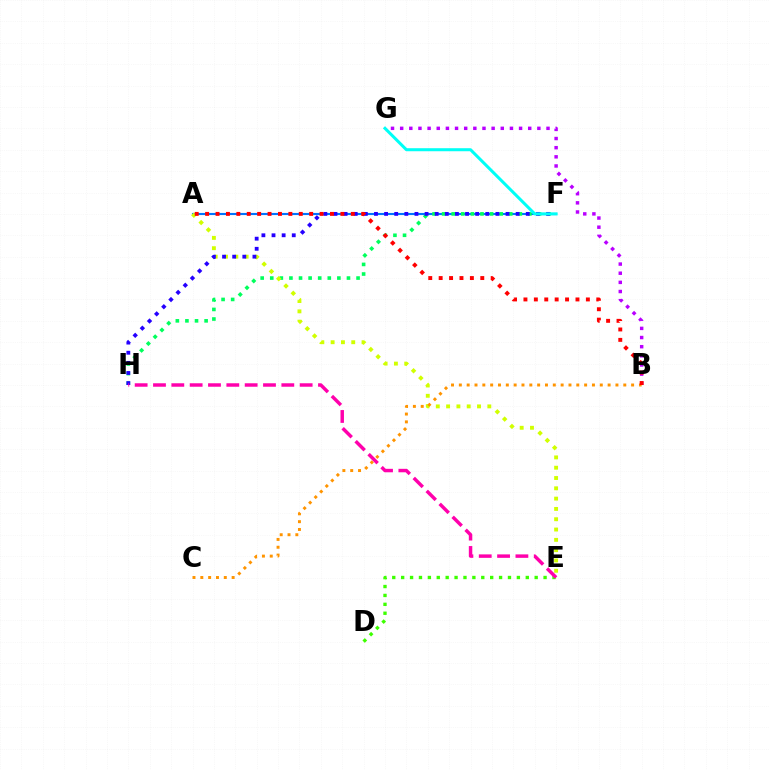{('B', 'G'): [{'color': '#b900ff', 'line_style': 'dotted', 'thickness': 2.49}], ('A', 'F'): [{'color': '#0074ff', 'line_style': 'solid', 'thickness': 1.52}], ('F', 'H'): [{'color': '#00ff5c', 'line_style': 'dotted', 'thickness': 2.61}, {'color': '#2500ff', 'line_style': 'dotted', 'thickness': 2.75}], ('A', 'E'): [{'color': '#d1ff00', 'line_style': 'dotted', 'thickness': 2.8}], ('B', 'C'): [{'color': '#ff9400', 'line_style': 'dotted', 'thickness': 2.13}], ('F', 'G'): [{'color': '#00fff6', 'line_style': 'solid', 'thickness': 2.18}], ('D', 'E'): [{'color': '#3dff00', 'line_style': 'dotted', 'thickness': 2.42}], ('A', 'B'): [{'color': '#ff0000', 'line_style': 'dotted', 'thickness': 2.83}], ('E', 'H'): [{'color': '#ff00ac', 'line_style': 'dashed', 'thickness': 2.49}]}